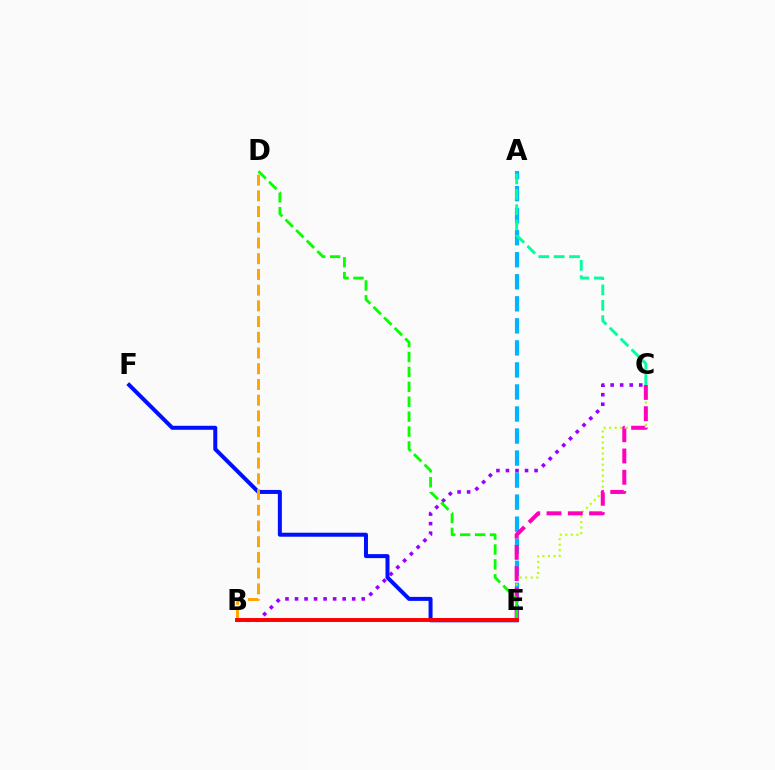{('E', 'F'): [{'color': '#0010ff', 'line_style': 'solid', 'thickness': 2.88}], ('A', 'E'): [{'color': '#00b5ff', 'line_style': 'dashed', 'thickness': 2.99}], ('C', 'E'): [{'color': '#b3ff00', 'line_style': 'dotted', 'thickness': 1.5}, {'color': '#ff00bd', 'line_style': 'dashed', 'thickness': 2.89}], ('B', 'C'): [{'color': '#9b00ff', 'line_style': 'dotted', 'thickness': 2.59}], ('B', 'D'): [{'color': '#ffa500', 'line_style': 'dashed', 'thickness': 2.14}], ('A', 'C'): [{'color': '#00ff9d', 'line_style': 'dashed', 'thickness': 2.09}], ('D', 'E'): [{'color': '#08ff00', 'line_style': 'dashed', 'thickness': 2.03}], ('B', 'E'): [{'color': '#ff0000', 'line_style': 'solid', 'thickness': 2.83}]}